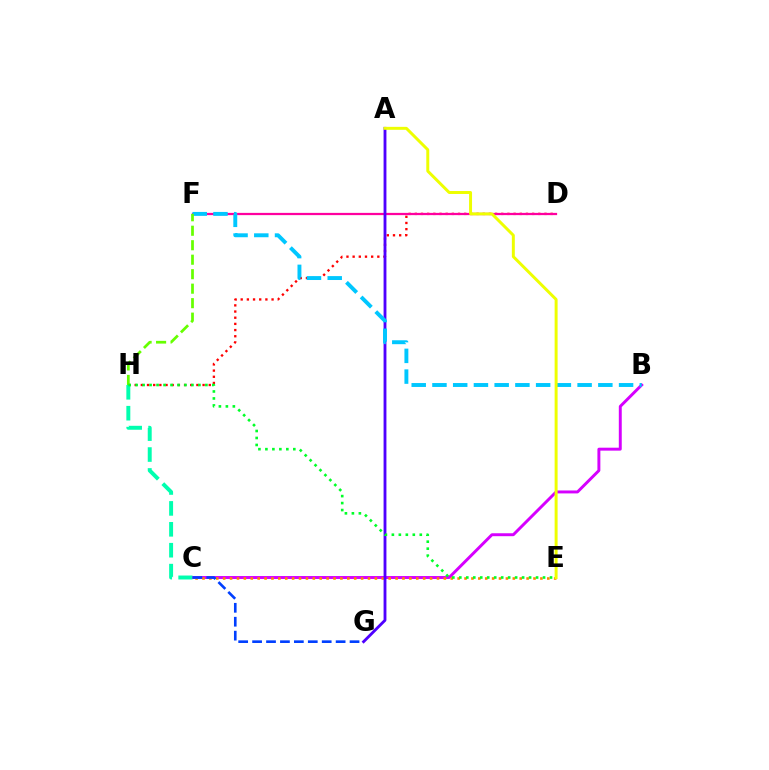{('B', 'C'): [{'color': '#d600ff', 'line_style': 'solid', 'thickness': 2.12}], ('D', 'H'): [{'color': '#ff0000', 'line_style': 'dotted', 'thickness': 1.68}], ('D', 'F'): [{'color': '#ff00a0', 'line_style': 'solid', 'thickness': 1.61}], ('C', 'E'): [{'color': '#ff8800', 'line_style': 'dotted', 'thickness': 1.87}], ('A', 'G'): [{'color': '#4f00ff', 'line_style': 'solid', 'thickness': 2.05}], ('B', 'F'): [{'color': '#00c7ff', 'line_style': 'dashed', 'thickness': 2.82}], ('C', 'H'): [{'color': '#00ffaf', 'line_style': 'dashed', 'thickness': 2.84}], ('C', 'G'): [{'color': '#003fff', 'line_style': 'dashed', 'thickness': 1.89}], ('A', 'E'): [{'color': '#eeff00', 'line_style': 'solid', 'thickness': 2.14}], ('F', 'H'): [{'color': '#66ff00', 'line_style': 'dashed', 'thickness': 1.97}], ('E', 'H'): [{'color': '#00ff27', 'line_style': 'dotted', 'thickness': 1.9}]}